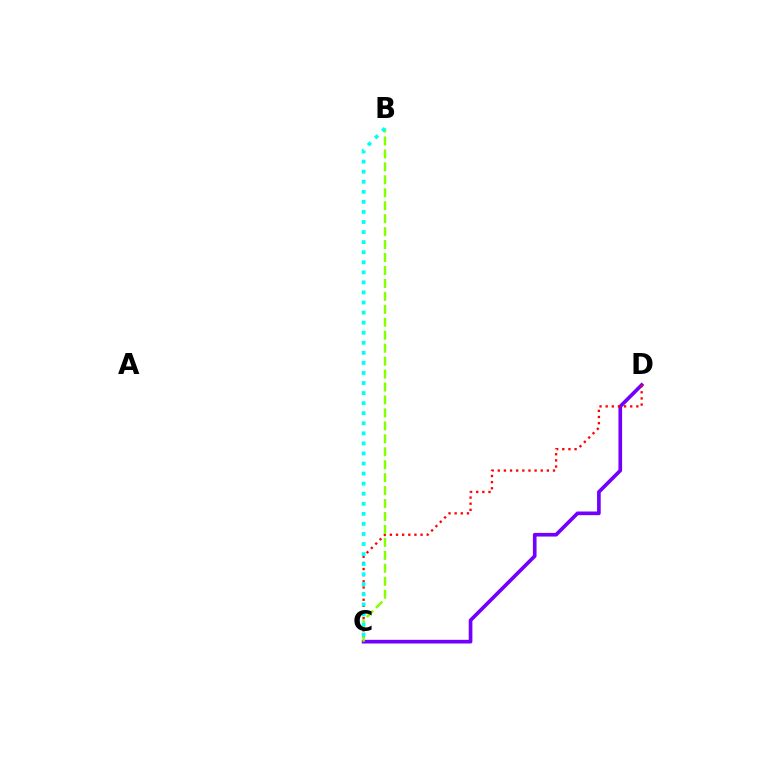{('C', 'D'): [{'color': '#7200ff', 'line_style': 'solid', 'thickness': 2.63}, {'color': '#ff0000', 'line_style': 'dotted', 'thickness': 1.67}], ('B', 'C'): [{'color': '#84ff00', 'line_style': 'dashed', 'thickness': 1.76}, {'color': '#00fff6', 'line_style': 'dotted', 'thickness': 2.73}]}